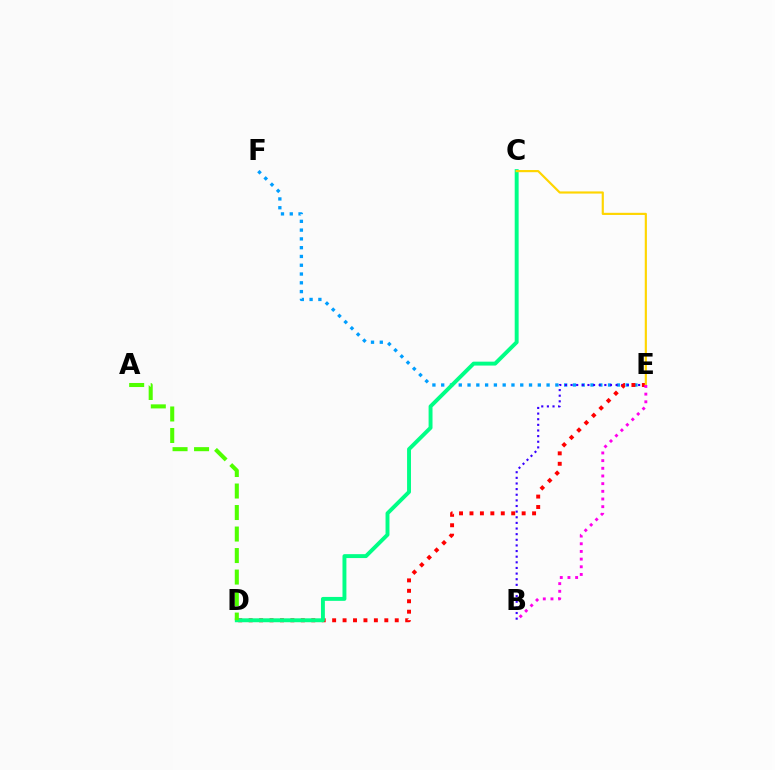{('E', 'F'): [{'color': '#009eff', 'line_style': 'dotted', 'thickness': 2.39}], ('B', 'E'): [{'color': '#3700ff', 'line_style': 'dotted', 'thickness': 1.53}, {'color': '#ff00ed', 'line_style': 'dotted', 'thickness': 2.09}], ('D', 'E'): [{'color': '#ff0000', 'line_style': 'dotted', 'thickness': 2.84}], ('C', 'D'): [{'color': '#00ff86', 'line_style': 'solid', 'thickness': 2.82}], ('A', 'D'): [{'color': '#4fff00', 'line_style': 'dashed', 'thickness': 2.92}], ('C', 'E'): [{'color': '#ffd500', 'line_style': 'solid', 'thickness': 1.56}]}